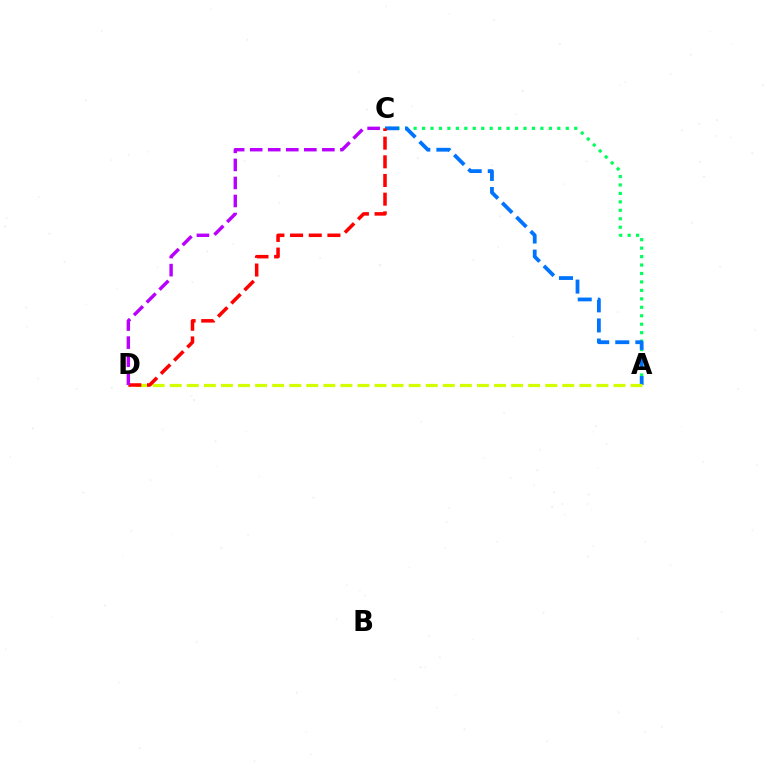{('A', 'C'): [{'color': '#00ff5c', 'line_style': 'dotted', 'thickness': 2.3}, {'color': '#0074ff', 'line_style': 'dashed', 'thickness': 2.73}], ('A', 'D'): [{'color': '#d1ff00', 'line_style': 'dashed', 'thickness': 2.32}], ('C', 'D'): [{'color': '#ff0000', 'line_style': 'dashed', 'thickness': 2.54}, {'color': '#b900ff', 'line_style': 'dashed', 'thickness': 2.45}]}